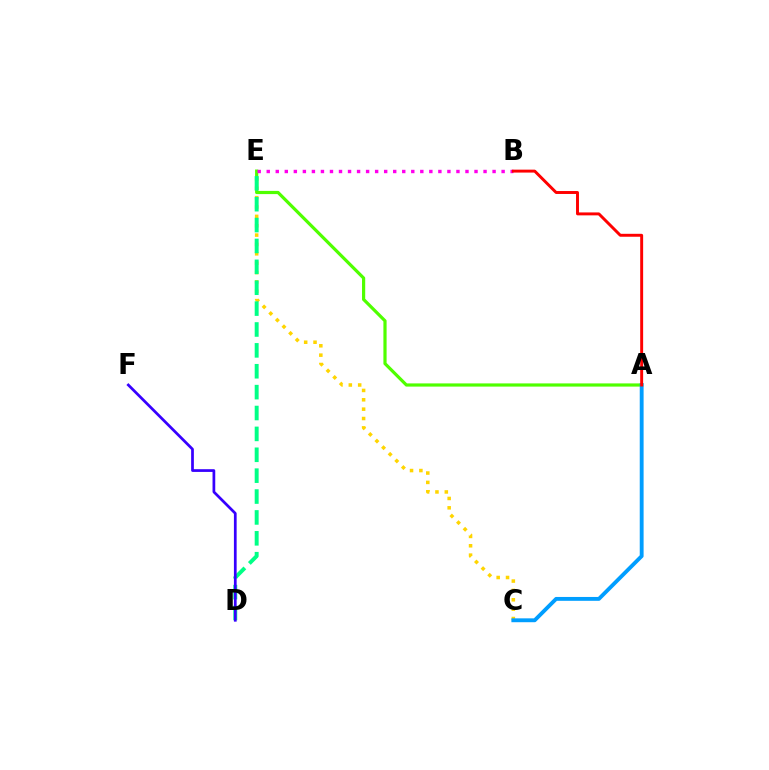{('C', 'E'): [{'color': '#ffd500', 'line_style': 'dotted', 'thickness': 2.54}], ('A', 'E'): [{'color': '#4fff00', 'line_style': 'solid', 'thickness': 2.3}], ('D', 'E'): [{'color': '#00ff86', 'line_style': 'dashed', 'thickness': 2.84}], ('D', 'F'): [{'color': '#3700ff', 'line_style': 'solid', 'thickness': 1.96}], ('A', 'C'): [{'color': '#009eff', 'line_style': 'solid', 'thickness': 2.78}], ('B', 'E'): [{'color': '#ff00ed', 'line_style': 'dotted', 'thickness': 2.45}], ('A', 'B'): [{'color': '#ff0000', 'line_style': 'solid', 'thickness': 2.11}]}